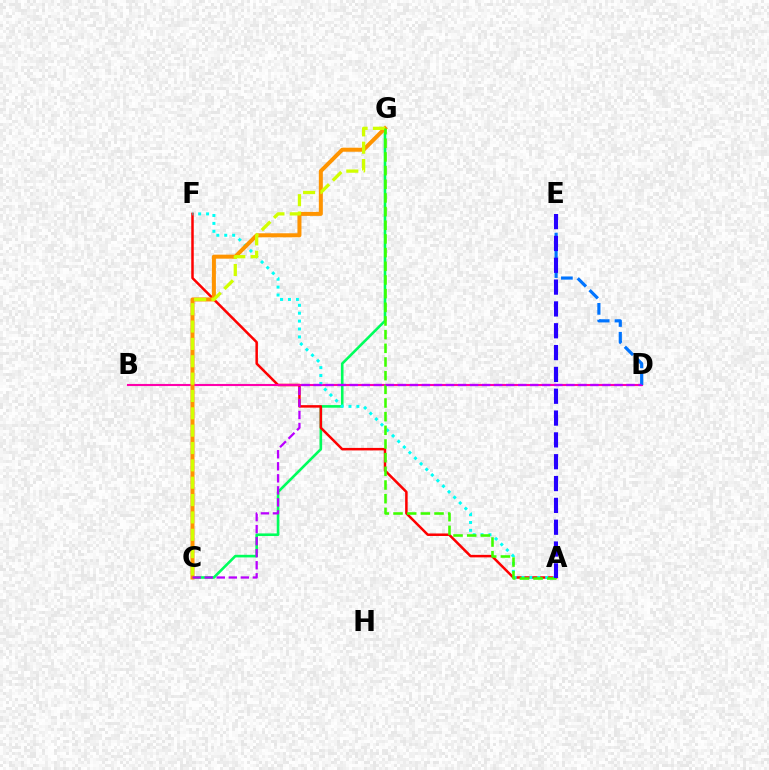{('C', 'G'): [{'color': '#00ff5c', 'line_style': 'solid', 'thickness': 1.88}, {'color': '#ff9400', 'line_style': 'solid', 'thickness': 2.89}, {'color': '#d1ff00', 'line_style': 'dashed', 'thickness': 2.36}], ('A', 'F'): [{'color': '#ff0000', 'line_style': 'solid', 'thickness': 1.8}, {'color': '#00fff6', 'line_style': 'dotted', 'thickness': 2.15}], ('B', 'D'): [{'color': '#ff00ac', 'line_style': 'solid', 'thickness': 1.52}], ('D', 'E'): [{'color': '#0074ff', 'line_style': 'dashed', 'thickness': 2.28}], ('A', 'G'): [{'color': '#3dff00', 'line_style': 'dashed', 'thickness': 1.86}], ('C', 'D'): [{'color': '#b900ff', 'line_style': 'dashed', 'thickness': 1.63}], ('A', 'E'): [{'color': '#2500ff', 'line_style': 'dashed', 'thickness': 2.97}]}